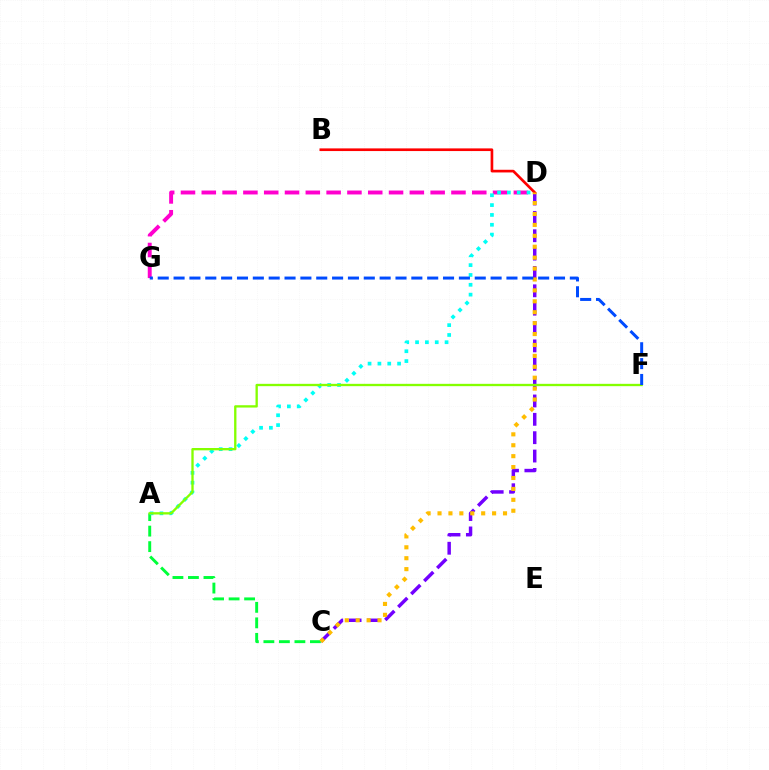{('C', 'D'): [{'color': '#7200ff', 'line_style': 'dashed', 'thickness': 2.49}, {'color': '#ffbd00', 'line_style': 'dotted', 'thickness': 2.97}], ('D', 'G'): [{'color': '#ff00cf', 'line_style': 'dashed', 'thickness': 2.83}], ('A', 'C'): [{'color': '#00ff39', 'line_style': 'dashed', 'thickness': 2.11}], ('A', 'D'): [{'color': '#00fff6', 'line_style': 'dotted', 'thickness': 2.67}], ('A', 'F'): [{'color': '#84ff00', 'line_style': 'solid', 'thickness': 1.68}], ('B', 'D'): [{'color': '#ff0000', 'line_style': 'solid', 'thickness': 1.92}], ('F', 'G'): [{'color': '#004bff', 'line_style': 'dashed', 'thickness': 2.15}]}